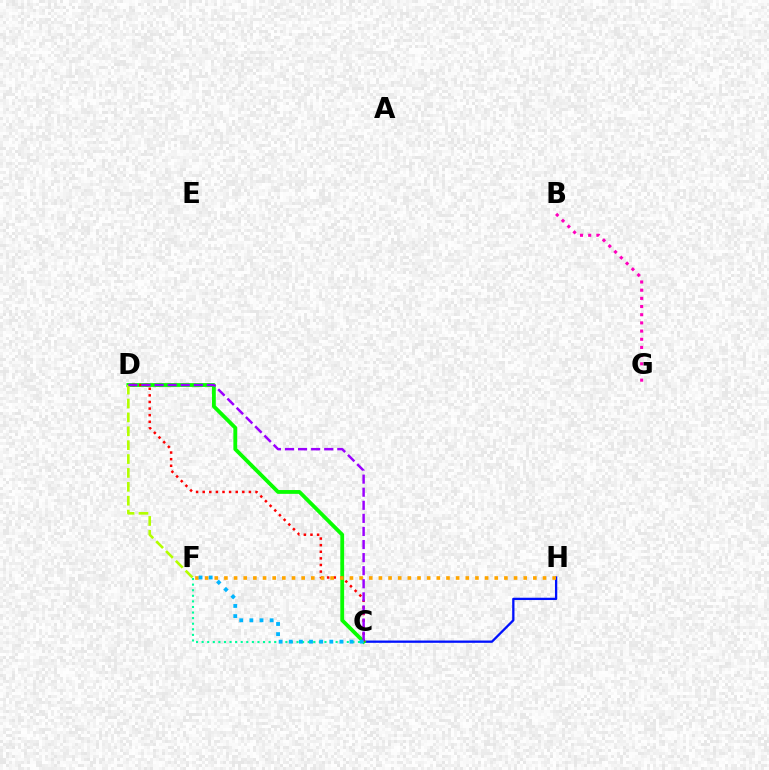{('C', 'H'): [{'color': '#0010ff', 'line_style': 'solid', 'thickness': 1.65}], ('C', 'D'): [{'color': '#08ff00', 'line_style': 'solid', 'thickness': 2.74}, {'color': '#ff0000', 'line_style': 'dotted', 'thickness': 1.79}, {'color': '#9b00ff', 'line_style': 'dashed', 'thickness': 1.78}], ('D', 'F'): [{'color': '#b3ff00', 'line_style': 'dashed', 'thickness': 1.89}], ('B', 'G'): [{'color': '#ff00bd', 'line_style': 'dotted', 'thickness': 2.22}], ('F', 'H'): [{'color': '#ffa500', 'line_style': 'dotted', 'thickness': 2.62}], ('C', 'F'): [{'color': '#00ff9d', 'line_style': 'dotted', 'thickness': 1.52}, {'color': '#00b5ff', 'line_style': 'dotted', 'thickness': 2.75}]}